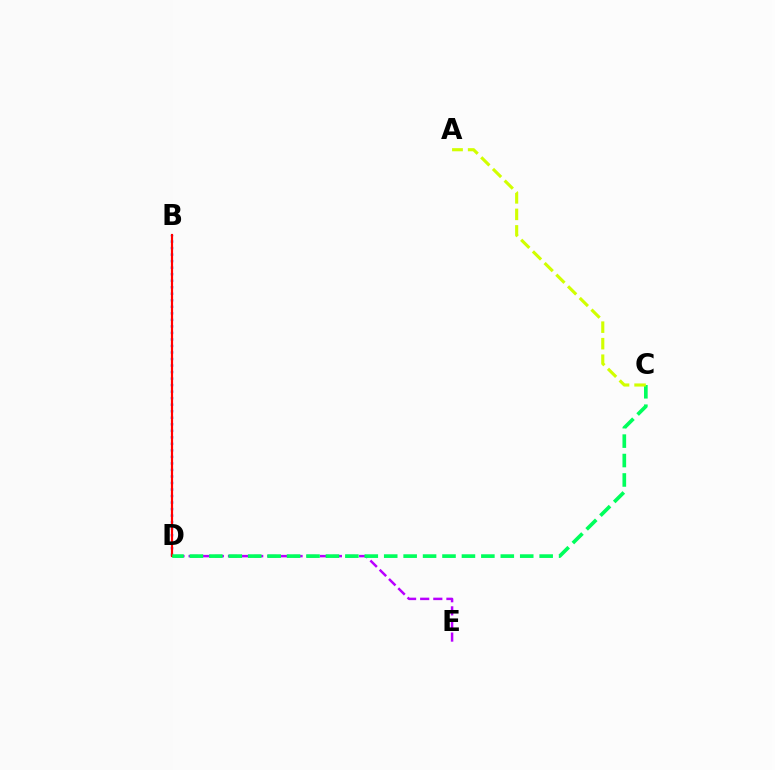{('B', 'D'): [{'color': '#0074ff', 'line_style': 'dotted', 'thickness': 1.77}, {'color': '#ff0000', 'line_style': 'solid', 'thickness': 1.56}], ('D', 'E'): [{'color': '#b900ff', 'line_style': 'dashed', 'thickness': 1.78}], ('C', 'D'): [{'color': '#00ff5c', 'line_style': 'dashed', 'thickness': 2.64}], ('A', 'C'): [{'color': '#d1ff00', 'line_style': 'dashed', 'thickness': 2.24}]}